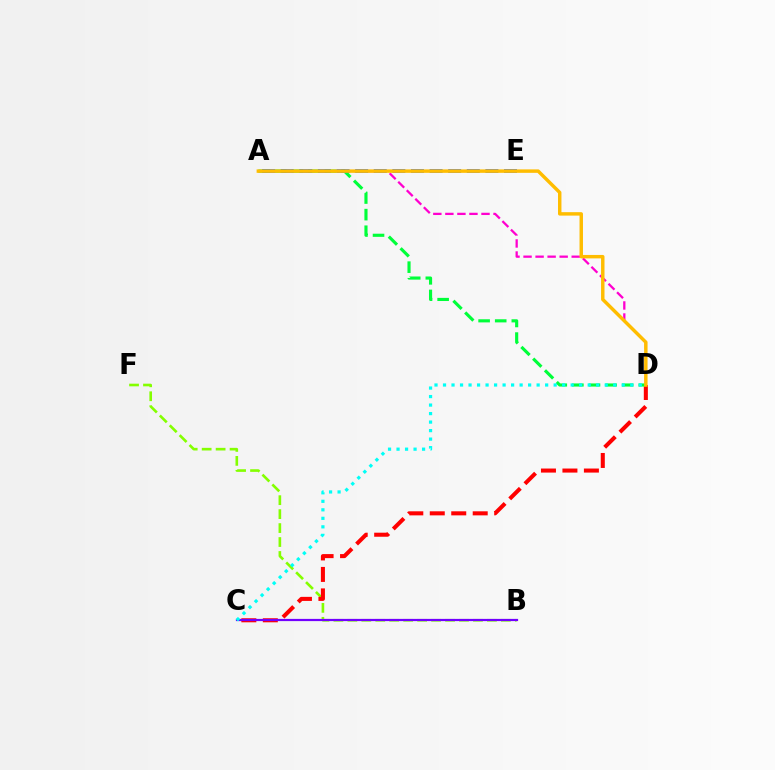{('B', 'F'): [{'color': '#84ff00', 'line_style': 'dashed', 'thickness': 1.9}], ('C', 'D'): [{'color': '#ff0000', 'line_style': 'dashed', 'thickness': 2.92}, {'color': '#00fff6', 'line_style': 'dotted', 'thickness': 2.31}], ('B', 'C'): [{'color': '#7200ff', 'line_style': 'solid', 'thickness': 1.6}], ('A', 'D'): [{'color': '#ff00cf', 'line_style': 'dashed', 'thickness': 1.64}, {'color': '#00ff39', 'line_style': 'dashed', 'thickness': 2.26}, {'color': '#ffbd00', 'line_style': 'solid', 'thickness': 2.48}], ('A', 'E'): [{'color': '#004bff', 'line_style': 'dashed', 'thickness': 2.53}]}